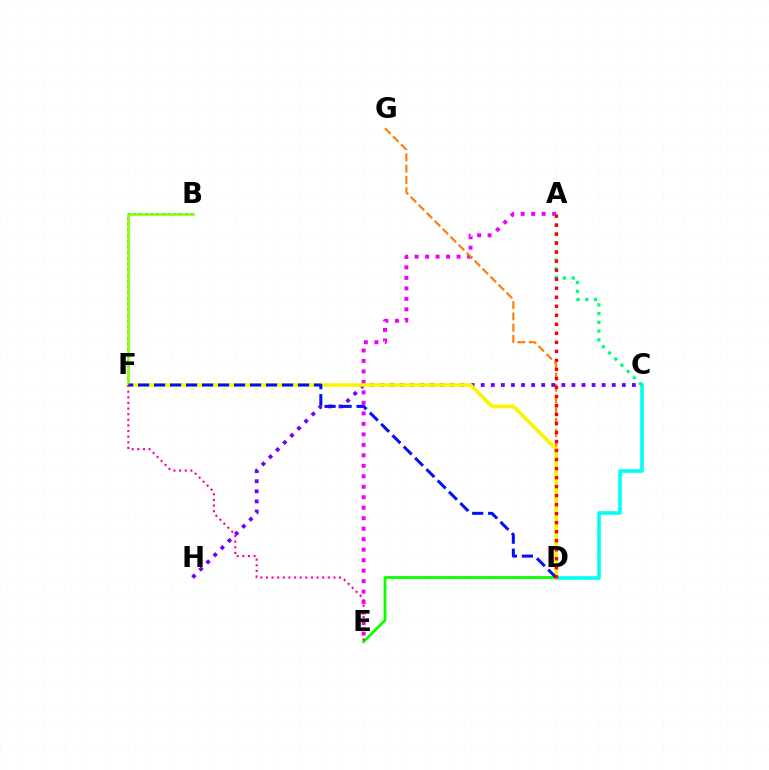{('A', 'E'): [{'color': '#ee00ff', 'line_style': 'dotted', 'thickness': 2.85}], ('D', 'G'): [{'color': '#ff7c00', 'line_style': 'dashed', 'thickness': 1.53}], ('C', 'D'): [{'color': '#00fff6', 'line_style': 'solid', 'thickness': 2.62}], ('B', 'F'): [{'color': '#008cff', 'line_style': 'dotted', 'thickness': 1.55}, {'color': '#84ff00', 'line_style': 'solid', 'thickness': 1.87}], ('D', 'E'): [{'color': '#08ff00', 'line_style': 'solid', 'thickness': 2.0}], ('C', 'H'): [{'color': '#7200ff', 'line_style': 'dotted', 'thickness': 2.74}], ('D', 'F'): [{'color': '#fcf500', 'line_style': 'solid', 'thickness': 2.58}, {'color': '#0010ff', 'line_style': 'dashed', 'thickness': 2.17}], ('A', 'C'): [{'color': '#00ff74', 'line_style': 'dotted', 'thickness': 2.38}], ('A', 'D'): [{'color': '#ff0000', 'line_style': 'dotted', 'thickness': 2.45}], ('E', 'F'): [{'color': '#ff0094', 'line_style': 'dotted', 'thickness': 1.53}]}